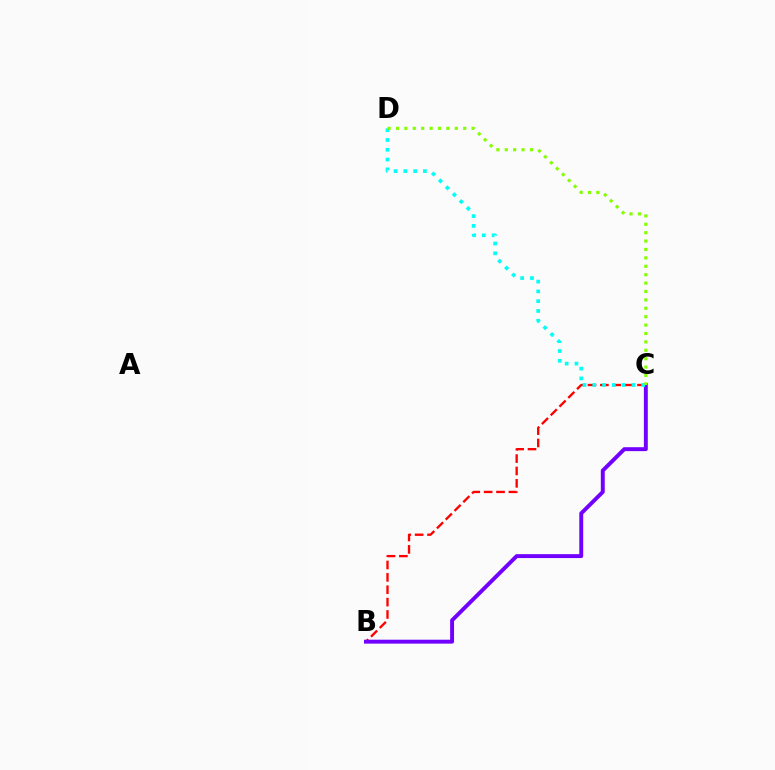{('B', 'C'): [{'color': '#ff0000', 'line_style': 'dashed', 'thickness': 1.68}, {'color': '#7200ff', 'line_style': 'solid', 'thickness': 2.82}], ('C', 'D'): [{'color': '#00fff6', 'line_style': 'dotted', 'thickness': 2.66}, {'color': '#84ff00', 'line_style': 'dotted', 'thickness': 2.28}]}